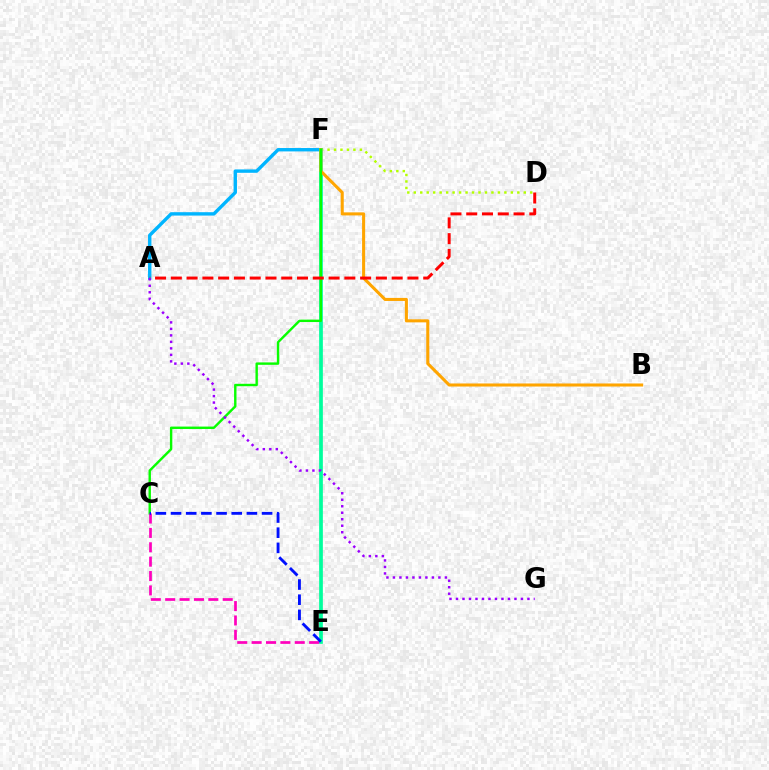{('A', 'F'): [{'color': '#00b5ff', 'line_style': 'solid', 'thickness': 2.44}], ('D', 'F'): [{'color': '#b3ff00', 'line_style': 'dotted', 'thickness': 1.76}], ('E', 'F'): [{'color': '#00ff9d', 'line_style': 'solid', 'thickness': 2.67}], ('B', 'F'): [{'color': '#ffa500', 'line_style': 'solid', 'thickness': 2.2}], ('C', 'F'): [{'color': '#08ff00', 'line_style': 'solid', 'thickness': 1.73}], ('C', 'E'): [{'color': '#ff00bd', 'line_style': 'dashed', 'thickness': 1.95}, {'color': '#0010ff', 'line_style': 'dashed', 'thickness': 2.06}], ('A', 'D'): [{'color': '#ff0000', 'line_style': 'dashed', 'thickness': 2.14}], ('A', 'G'): [{'color': '#9b00ff', 'line_style': 'dotted', 'thickness': 1.76}]}